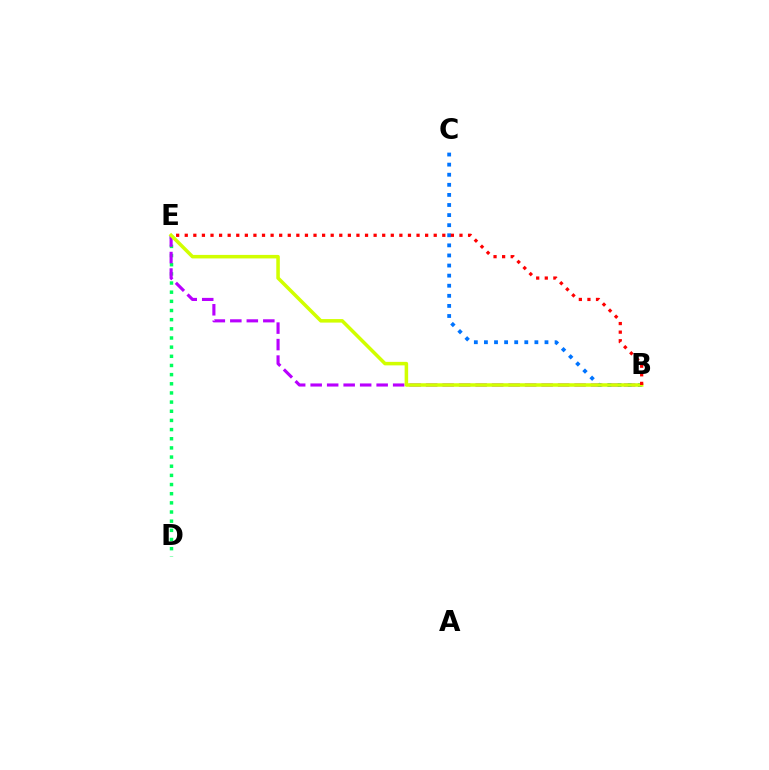{('D', 'E'): [{'color': '#00ff5c', 'line_style': 'dotted', 'thickness': 2.49}], ('B', 'E'): [{'color': '#b900ff', 'line_style': 'dashed', 'thickness': 2.24}, {'color': '#d1ff00', 'line_style': 'solid', 'thickness': 2.53}, {'color': '#ff0000', 'line_style': 'dotted', 'thickness': 2.33}], ('B', 'C'): [{'color': '#0074ff', 'line_style': 'dotted', 'thickness': 2.74}]}